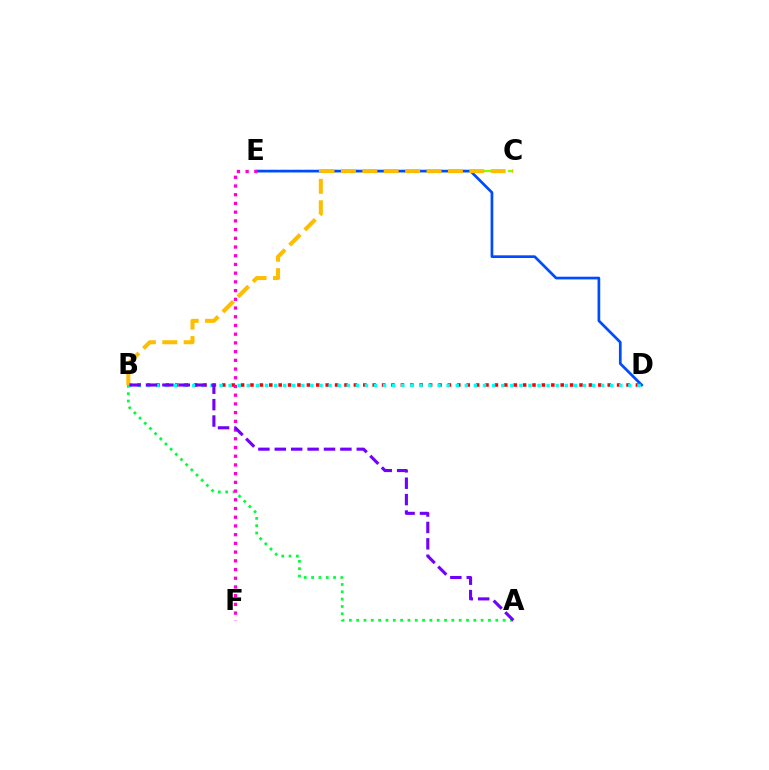{('C', 'E'): [{'color': '#84ff00', 'line_style': 'dashed', 'thickness': 1.62}], ('B', 'D'): [{'color': '#ff0000', 'line_style': 'dotted', 'thickness': 2.55}, {'color': '#00fff6', 'line_style': 'dotted', 'thickness': 2.47}], ('A', 'B'): [{'color': '#00ff39', 'line_style': 'dotted', 'thickness': 1.99}, {'color': '#7200ff', 'line_style': 'dashed', 'thickness': 2.23}], ('D', 'E'): [{'color': '#004bff', 'line_style': 'solid', 'thickness': 1.95}], ('E', 'F'): [{'color': '#ff00cf', 'line_style': 'dotted', 'thickness': 2.37}], ('B', 'C'): [{'color': '#ffbd00', 'line_style': 'dashed', 'thickness': 2.91}]}